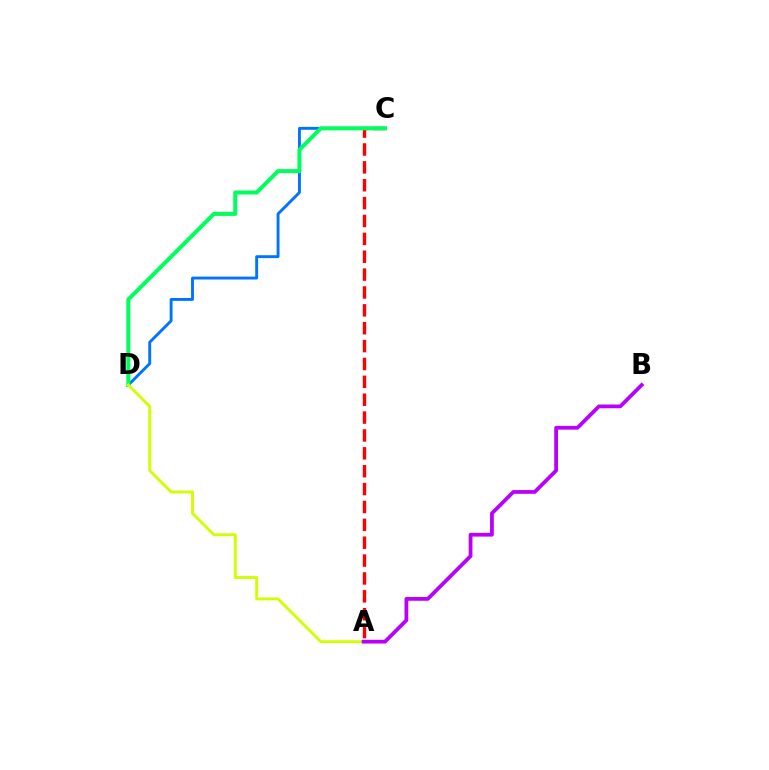{('C', 'D'): [{'color': '#0074ff', 'line_style': 'solid', 'thickness': 2.08}, {'color': '#00ff5c', 'line_style': 'solid', 'thickness': 2.9}], ('A', 'C'): [{'color': '#ff0000', 'line_style': 'dashed', 'thickness': 2.43}], ('A', 'D'): [{'color': '#d1ff00', 'line_style': 'solid', 'thickness': 2.07}], ('A', 'B'): [{'color': '#b900ff', 'line_style': 'solid', 'thickness': 2.71}]}